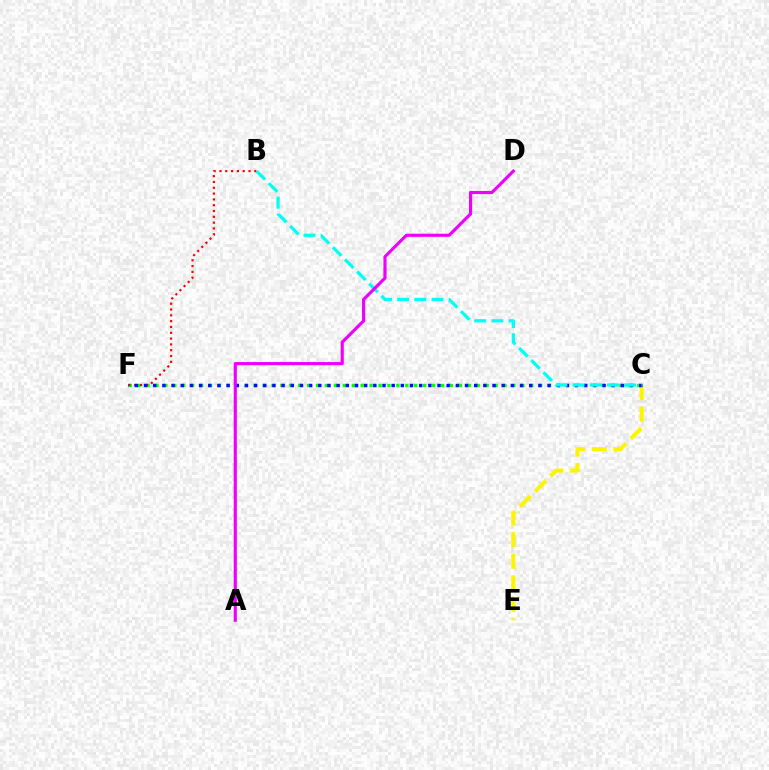{('C', 'E'): [{'color': '#fcf500', 'line_style': 'dashed', 'thickness': 2.94}], ('C', 'F'): [{'color': '#08ff00', 'line_style': 'dotted', 'thickness': 2.42}, {'color': '#0010ff', 'line_style': 'dotted', 'thickness': 2.49}], ('B', 'F'): [{'color': '#ff0000', 'line_style': 'dotted', 'thickness': 1.58}], ('B', 'C'): [{'color': '#00fff6', 'line_style': 'dashed', 'thickness': 2.33}], ('A', 'D'): [{'color': '#ee00ff', 'line_style': 'solid', 'thickness': 2.26}]}